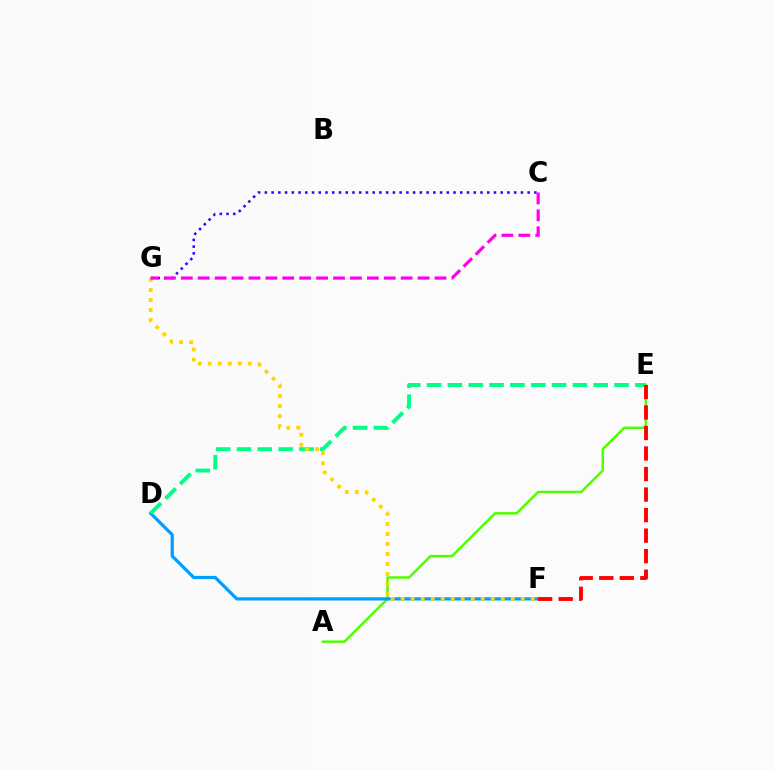{('A', 'E'): [{'color': '#4fff00', 'line_style': 'solid', 'thickness': 1.79}], ('D', 'F'): [{'color': '#009eff', 'line_style': 'solid', 'thickness': 2.33}], ('D', 'E'): [{'color': '#00ff86', 'line_style': 'dashed', 'thickness': 2.83}], ('F', 'G'): [{'color': '#ffd500', 'line_style': 'dotted', 'thickness': 2.72}], ('C', 'G'): [{'color': '#3700ff', 'line_style': 'dotted', 'thickness': 1.83}, {'color': '#ff00ed', 'line_style': 'dashed', 'thickness': 2.3}], ('E', 'F'): [{'color': '#ff0000', 'line_style': 'dashed', 'thickness': 2.79}]}